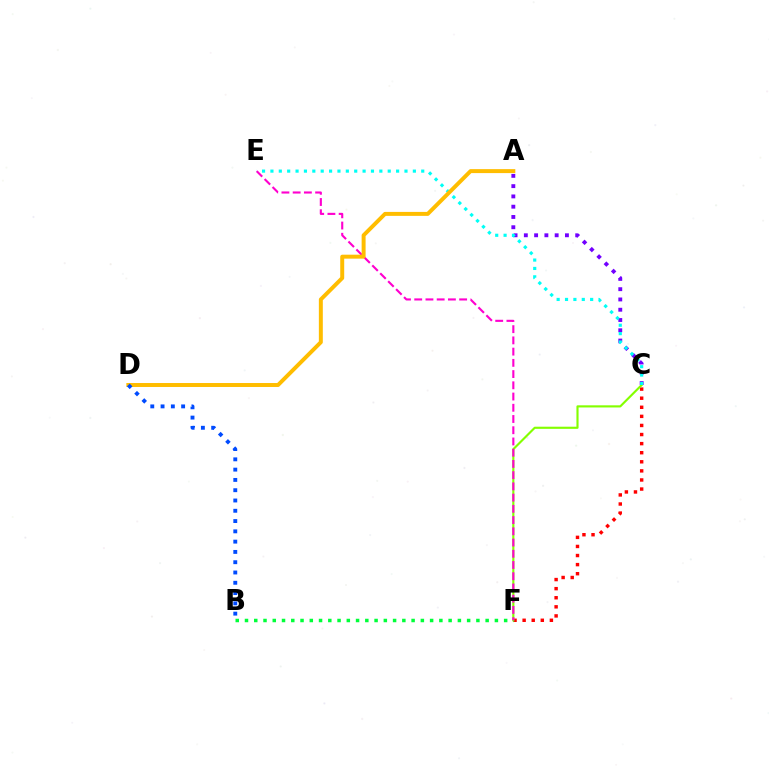{('C', 'F'): [{'color': '#ff0000', 'line_style': 'dotted', 'thickness': 2.47}, {'color': '#84ff00', 'line_style': 'solid', 'thickness': 1.54}], ('B', 'F'): [{'color': '#00ff39', 'line_style': 'dotted', 'thickness': 2.51}], ('A', 'C'): [{'color': '#7200ff', 'line_style': 'dotted', 'thickness': 2.79}], ('E', 'F'): [{'color': '#ff00cf', 'line_style': 'dashed', 'thickness': 1.53}], ('C', 'E'): [{'color': '#00fff6', 'line_style': 'dotted', 'thickness': 2.28}], ('A', 'D'): [{'color': '#ffbd00', 'line_style': 'solid', 'thickness': 2.85}], ('B', 'D'): [{'color': '#004bff', 'line_style': 'dotted', 'thickness': 2.79}]}